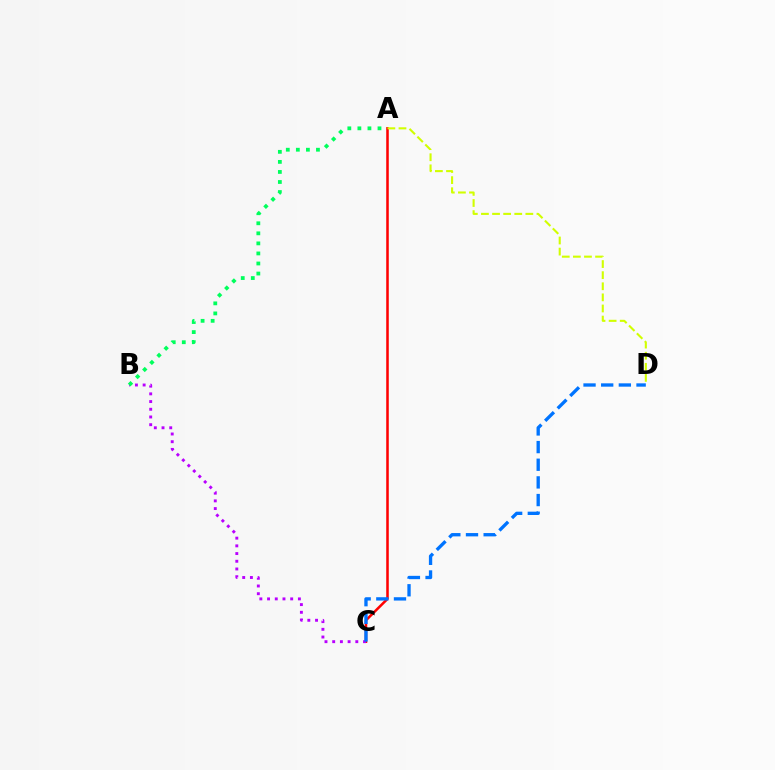{('A', 'C'): [{'color': '#ff0000', 'line_style': 'solid', 'thickness': 1.83}], ('A', 'D'): [{'color': '#d1ff00', 'line_style': 'dashed', 'thickness': 1.51}], ('B', 'C'): [{'color': '#b900ff', 'line_style': 'dotted', 'thickness': 2.09}], ('A', 'B'): [{'color': '#00ff5c', 'line_style': 'dotted', 'thickness': 2.73}], ('C', 'D'): [{'color': '#0074ff', 'line_style': 'dashed', 'thickness': 2.4}]}